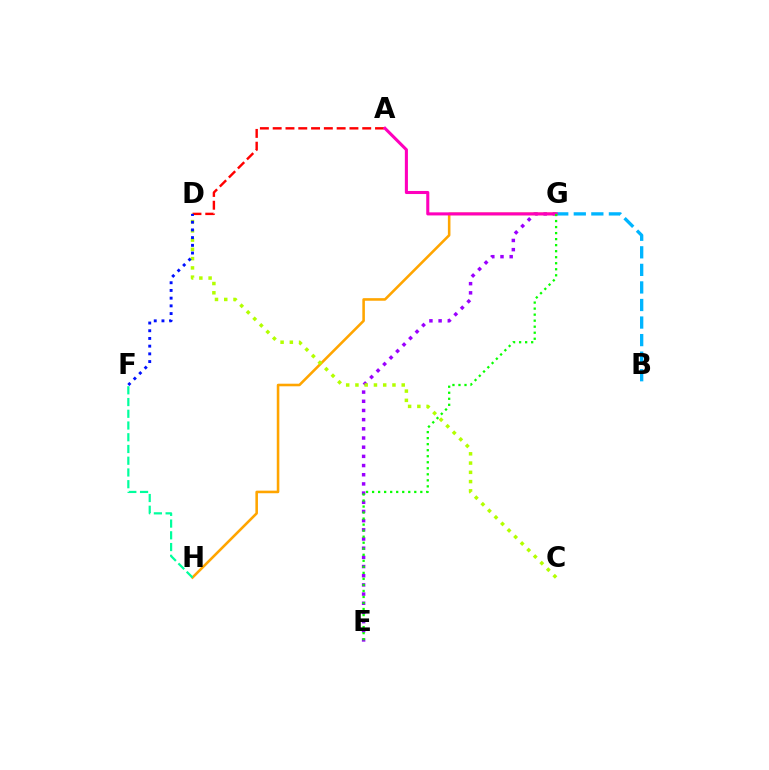{('E', 'G'): [{'color': '#9b00ff', 'line_style': 'dotted', 'thickness': 2.49}, {'color': '#08ff00', 'line_style': 'dotted', 'thickness': 1.64}], ('A', 'D'): [{'color': '#ff0000', 'line_style': 'dashed', 'thickness': 1.74}], ('G', 'H'): [{'color': '#ffa500', 'line_style': 'solid', 'thickness': 1.85}], ('B', 'G'): [{'color': '#00b5ff', 'line_style': 'dashed', 'thickness': 2.38}], ('F', 'H'): [{'color': '#00ff9d', 'line_style': 'dashed', 'thickness': 1.59}], ('C', 'D'): [{'color': '#b3ff00', 'line_style': 'dotted', 'thickness': 2.52}], ('A', 'G'): [{'color': '#ff00bd', 'line_style': 'solid', 'thickness': 2.21}], ('D', 'F'): [{'color': '#0010ff', 'line_style': 'dotted', 'thickness': 2.09}]}